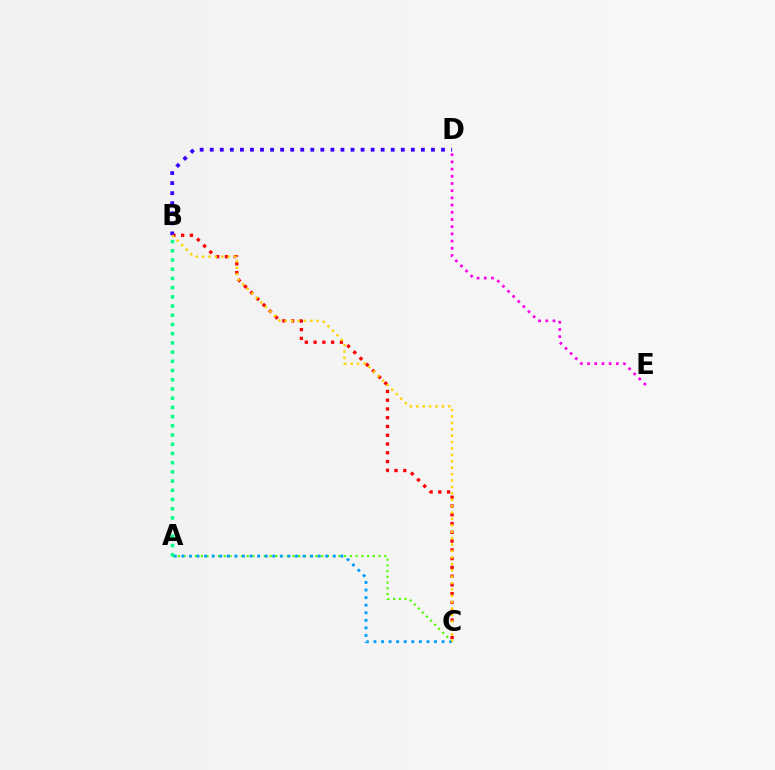{('A', 'C'): [{'color': '#4fff00', 'line_style': 'dotted', 'thickness': 1.56}, {'color': '#009eff', 'line_style': 'dotted', 'thickness': 2.06}], ('B', 'C'): [{'color': '#ff0000', 'line_style': 'dotted', 'thickness': 2.38}, {'color': '#ffd500', 'line_style': 'dotted', 'thickness': 1.74}], ('B', 'D'): [{'color': '#3700ff', 'line_style': 'dotted', 'thickness': 2.73}], ('D', 'E'): [{'color': '#ff00ed', 'line_style': 'dotted', 'thickness': 1.96}], ('A', 'B'): [{'color': '#00ff86', 'line_style': 'dotted', 'thickness': 2.5}]}